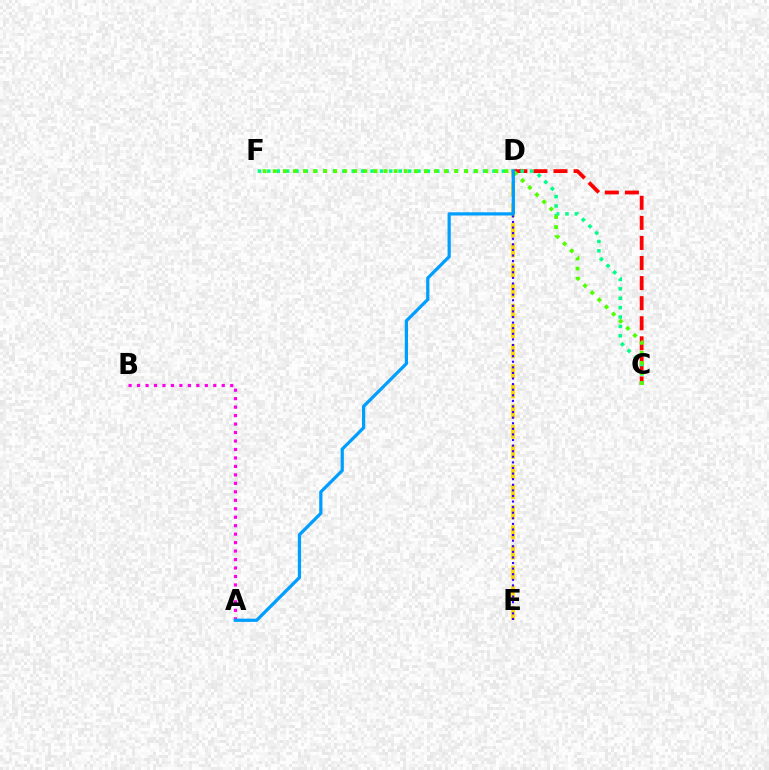{('C', 'D'): [{'color': '#ff0000', 'line_style': 'dashed', 'thickness': 2.73}], ('A', 'B'): [{'color': '#ff00ed', 'line_style': 'dotted', 'thickness': 2.3}], ('C', 'F'): [{'color': '#00ff86', 'line_style': 'dotted', 'thickness': 2.55}, {'color': '#4fff00', 'line_style': 'dotted', 'thickness': 2.74}], ('D', 'E'): [{'color': '#ffd500', 'line_style': 'dashed', 'thickness': 2.74}, {'color': '#3700ff', 'line_style': 'dotted', 'thickness': 1.52}], ('A', 'D'): [{'color': '#009eff', 'line_style': 'solid', 'thickness': 2.33}]}